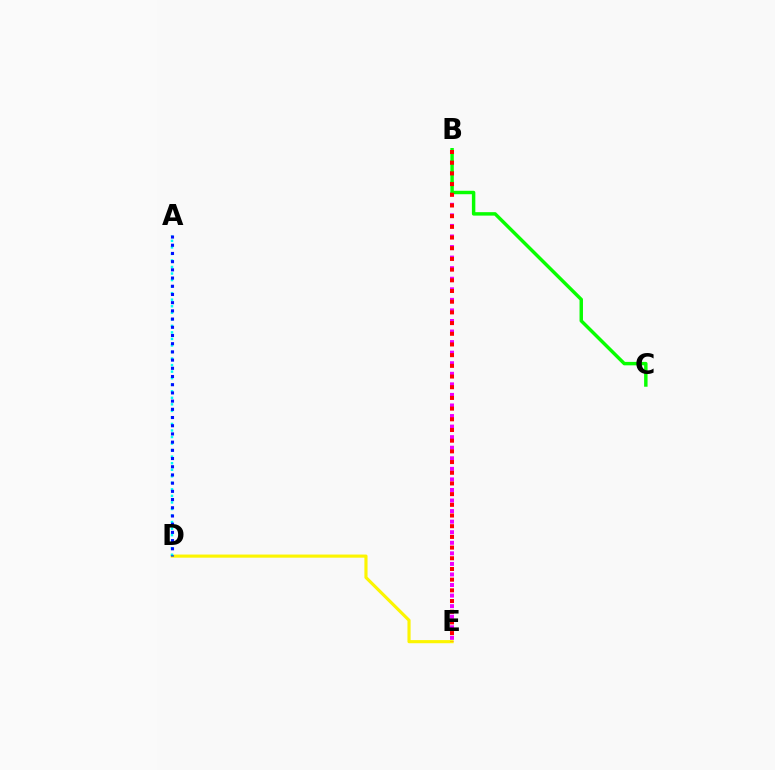{('D', 'E'): [{'color': '#fcf500', 'line_style': 'solid', 'thickness': 2.26}], ('B', 'E'): [{'color': '#ee00ff', 'line_style': 'dotted', 'thickness': 2.87}, {'color': '#ff0000', 'line_style': 'dotted', 'thickness': 2.9}], ('A', 'D'): [{'color': '#00fff6', 'line_style': 'dotted', 'thickness': 1.78}, {'color': '#0010ff', 'line_style': 'dotted', 'thickness': 2.23}], ('B', 'C'): [{'color': '#08ff00', 'line_style': 'solid', 'thickness': 2.48}]}